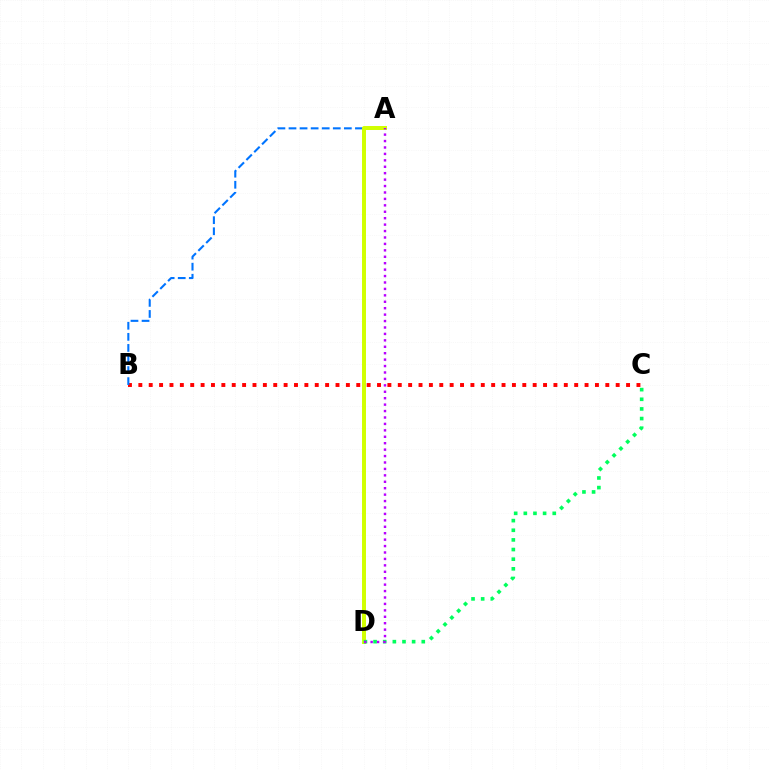{('B', 'C'): [{'color': '#ff0000', 'line_style': 'dotted', 'thickness': 2.82}], ('A', 'B'): [{'color': '#0074ff', 'line_style': 'dashed', 'thickness': 1.5}], ('A', 'D'): [{'color': '#d1ff00', 'line_style': 'solid', 'thickness': 2.86}, {'color': '#b900ff', 'line_style': 'dotted', 'thickness': 1.75}], ('C', 'D'): [{'color': '#00ff5c', 'line_style': 'dotted', 'thickness': 2.62}]}